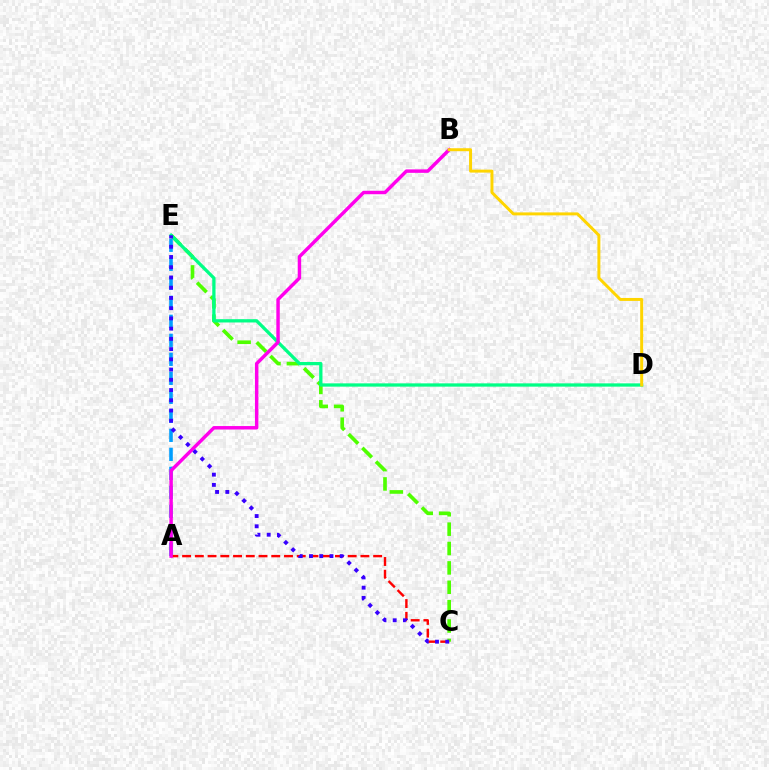{('C', 'E'): [{'color': '#4fff00', 'line_style': 'dashed', 'thickness': 2.63}, {'color': '#3700ff', 'line_style': 'dotted', 'thickness': 2.78}], ('A', 'E'): [{'color': '#009eff', 'line_style': 'dashed', 'thickness': 2.58}], ('A', 'C'): [{'color': '#ff0000', 'line_style': 'dashed', 'thickness': 1.73}], ('D', 'E'): [{'color': '#00ff86', 'line_style': 'solid', 'thickness': 2.36}], ('A', 'B'): [{'color': '#ff00ed', 'line_style': 'solid', 'thickness': 2.48}], ('B', 'D'): [{'color': '#ffd500', 'line_style': 'solid', 'thickness': 2.14}]}